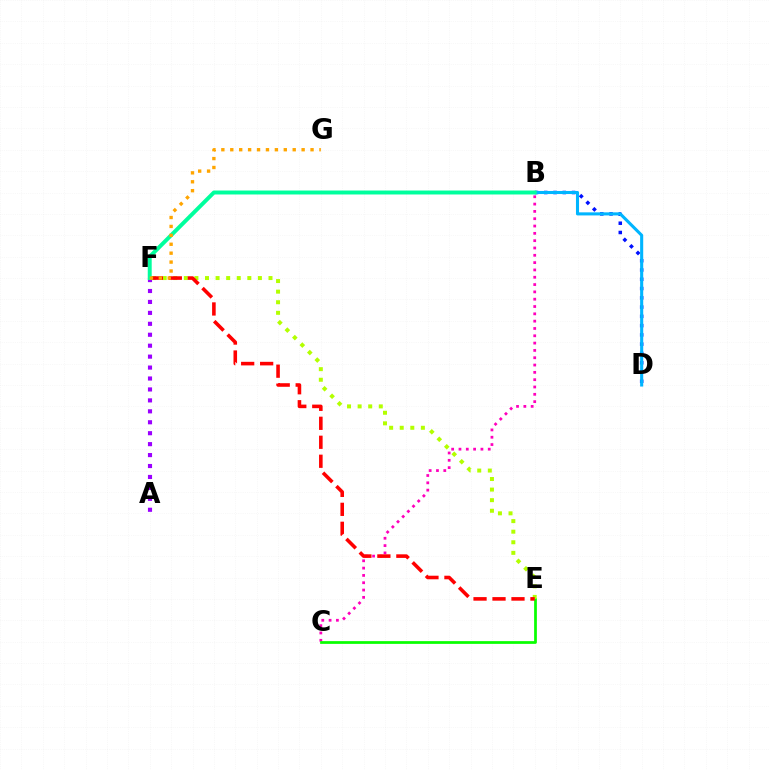{('B', 'C'): [{'color': '#ff00bd', 'line_style': 'dotted', 'thickness': 1.99}], ('C', 'E'): [{'color': '#08ff00', 'line_style': 'solid', 'thickness': 1.97}], ('E', 'F'): [{'color': '#b3ff00', 'line_style': 'dotted', 'thickness': 2.87}, {'color': '#ff0000', 'line_style': 'dashed', 'thickness': 2.58}], ('B', 'D'): [{'color': '#0010ff', 'line_style': 'dotted', 'thickness': 2.52}, {'color': '#00b5ff', 'line_style': 'solid', 'thickness': 2.22}], ('A', 'F'): [{'color': '#9b00ff', 'line_style': 'dotted', 'thickness': 2.97}], ('B', 'F'): [{'color': '#00ff9d', 'line_style': 'solid', 'thickness': 2.85}], ('F', 'G'): [{'color': '#ffa500', 'line_style': 'dotted', 'thickness': 2.42}]}